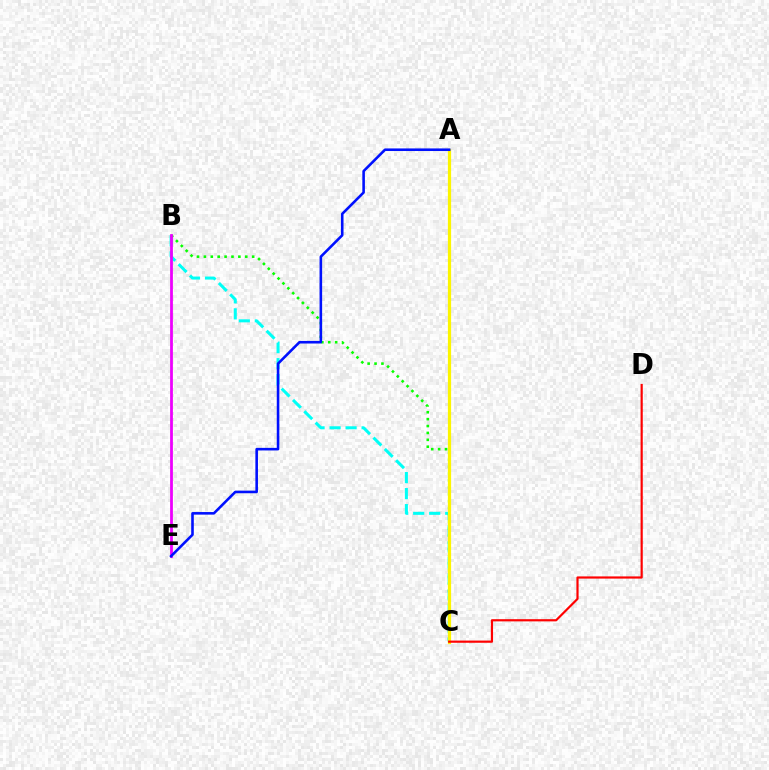{('B', 'C'): [{'color': '#00fff6', 'line_style': 'dashed', 'thickness': 2.18}, {'color': '#08ff00', 'line_style': 'dotted', 'thickness': 1.87}], ('B', 'E'): [{'color': '#ee00ff', 'line_style': 'solid', 'thickness': 2.0}], ('A', 'C'): [{'color': '#fcf500', 'line_style': 'solid', 'thickness': 2.32}], ('A', 'E'): [{'color': '#0010ff', 'line_style': 'solid', 'thickness': 1.87}], ('C', 'D'): [{'color': '#ff0000', 'line_style': 'solid', 'thickness': 1.58}]}